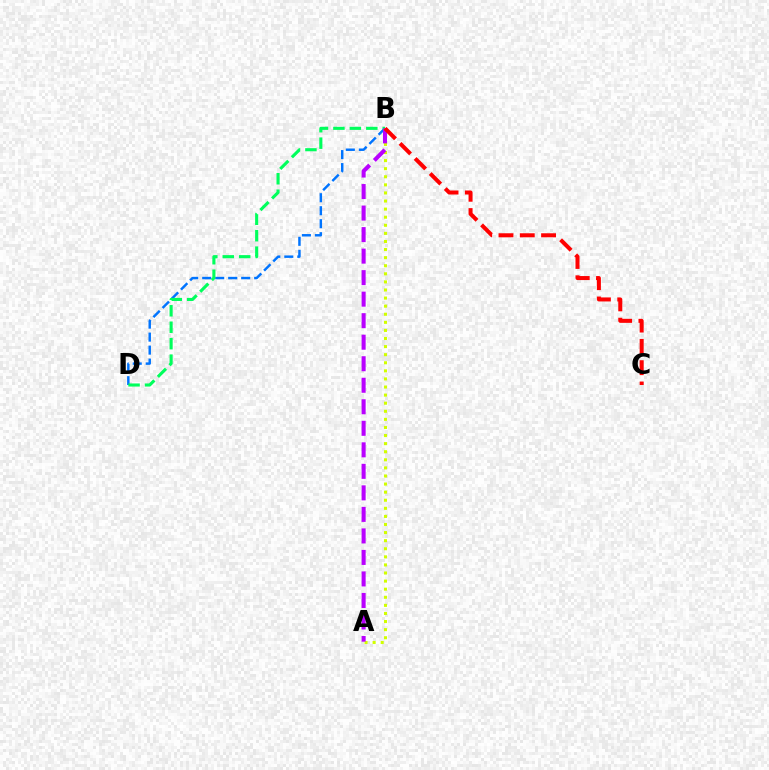{('B', 'D'): [{'color': '#0074ff', 'line_style': 'dashed', 'thickness': 1.77}, {'color': '#00ff5c', 'line_style': 'dashed', 'thickness': 2.24}], ('A', 'B'): [{'color': '#d1ff00', 'line_style': 'dotted', 'thickness': 2.2}, {'color': '#b900ff', 'line_style': 'dashed', 'thickness': 2.92}], ('B', 'C'): [{'color': '#ff0000', 'line_style': 'dashed', 'thickness': 2.89}]}